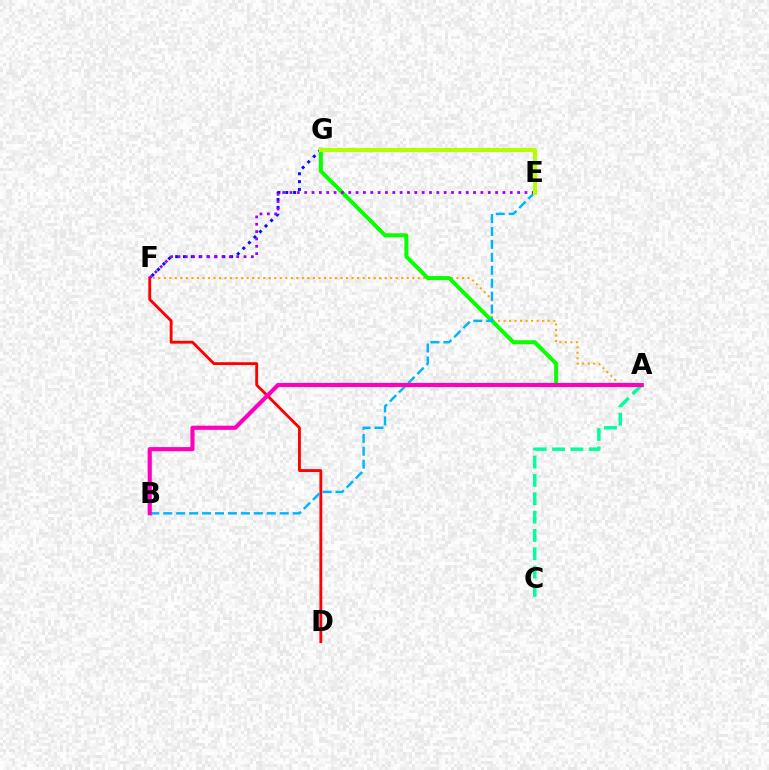{('F', 'G'): [{'color': '#0010ff', 'line_style': 'dotted', 'thickness': 2.13}], ('A', 'F'): [{'color': '#ffa500', 'line_style': 'dotted', 'thickness': 1.5}], ('A', 'C'): [{'color': '#00ff9d', 'line_style': 'dashed', 'thickness': 2.49}], ('A', 'G'): [{'color': '#08ff00', 'line_style': 'solid', 'thickness': 2.87}], ('D', 'F'): [{'color': '#ff0000', 'line_style': 'solid', 'thickness': 2.05}], ('B', 'E'): [{'color': '#00b5ff', 'line_style': 'dashed', 'thickness': 1.76}], ('A', 'B'): [{'color': '#ff00bd', 'line_style': 'solid', 'thickness': 2.99}], ('E', 'F'): [{'color': '#9b00ff', 'line_style': 'dotted', 'thickness': 1.99}], ('E', 'G'): [{'color': '#b3ff00', 'line_style': 'solid', 'thickness': 2.93}]}